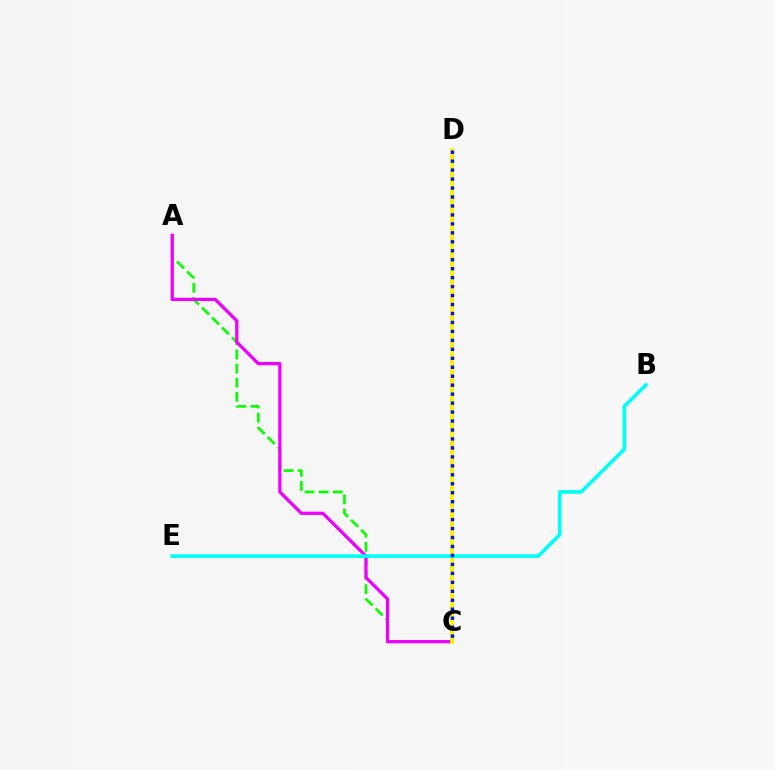{('A', 'C'): [{'color': '#08ff00', 'line_style': 'dashed', 'thickness': 1.92}, {'color': '#ee00ff', 'line_style': 'solid', 'thickness': 2.35}], ('C', 'D'): [{'color': '#ff0000', 'line_style': 'dashed', 'thickness': 2.84}, {'color': '#fcf500', 'line_style': 'solid', 'thickness': 2.79}, {'color': '#0010ff', 'line_style': 'dotted', 'thickness': 2.43}], ('B', 'E'): [{'color': '#00fff6', 'line_style': 'solid', 'thickness': 2.62}]}